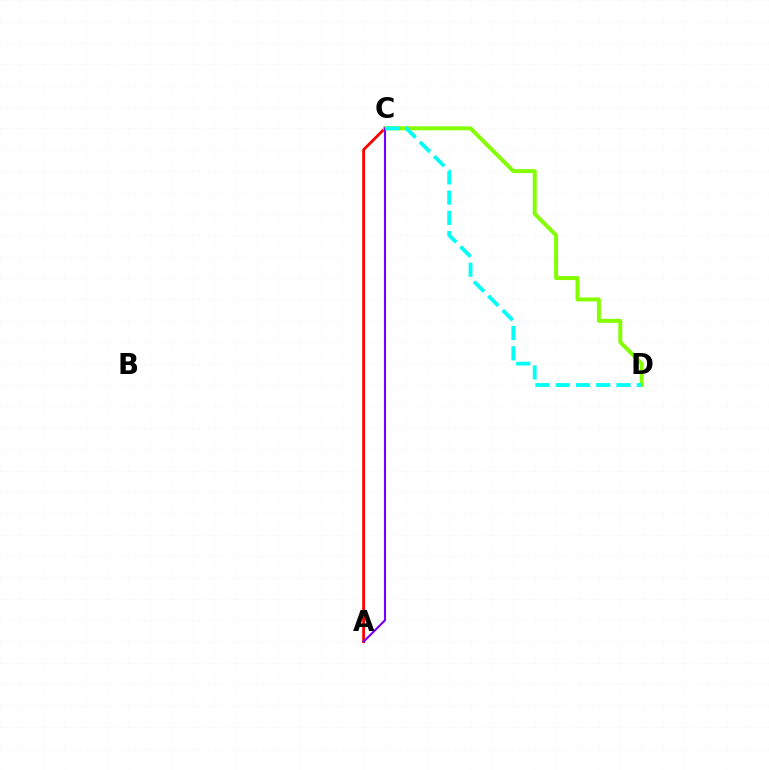{('A', 'C'): [{'color': '#ff0000', 'line_style': 'solid', 'thickness': 2.03}, {'color': '#7200ff', 'line_style': 'solid', 'thickness': 1.52}], ('C', 'D'): [{'color': '#84ff00', 'line_style': 'solid', 'thickness': 2.87}, {'color': '#00fff6', 'line_style': 'dashed', 'thickness': 2.75}]}